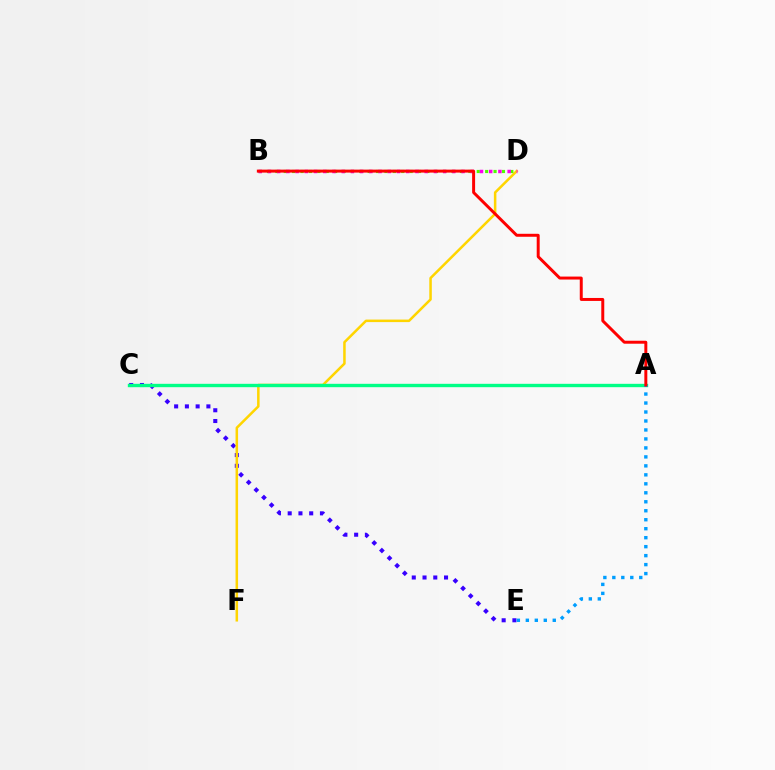{('C', 'E'): [{'color': '#3700ff', 'line_style': 'dotted', 'thickness': 2.92}], ('D', 'F'): [{'color': '#ffd500', 'line_style': 'solid', 'thickness': 1.81}], ('B', 'D'): [{'color': '#4fff00', 'line_style': 'dotted', 'thickness': 2.28}, {'color': '#ff00ed', 'line_style': 'dotted', 'thickness': 2.5}], ('A', 'C'): [{'color': '#00ff86', 'line_style': 'solid', 'thickness': 2.43}], ('A', 'E'): [{'color': '#009eff', 'line_style': 'dotted', 'thickness': 2.44}], ('A', 'B'): [{'color': '#ff0000', 'line_style': 'solid', 'thickness': 2.14}]}